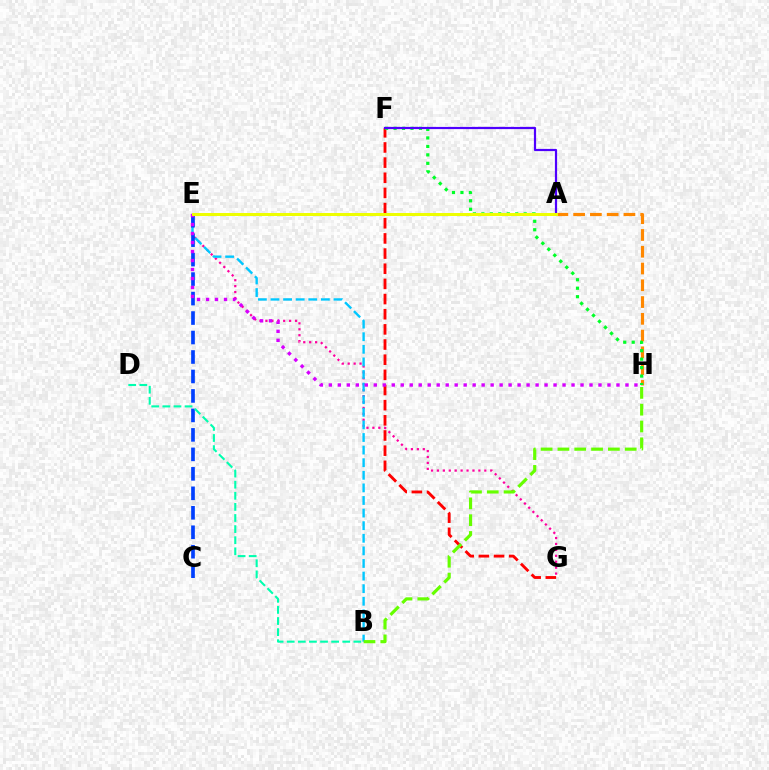{('E', 'G'): [{'color': '#ff00a0', 'line_style': 'dotted', 'thickness': 1.61}], ('B', 'E'): [{'color': '#00c7ff', 'line_style': 'dashed', 'thickness': 1.71}], ('A', 'H'): [{'color': '#ff8800', 'line_style': 'dashed', 'thickness': 2.28}], ('F', 'G'): [{'color': '#ff0000', 'line_style': 'dashed', 'thickness': 2.06}], ('F', 'H'): [{'color': '#00ff27', 'line_style': 'dotted', 'thickness': 2.3}], ('C', 'E'): [{'color': '#003fff', 'line_style': 'dashed', 'thickness': 2.65}], ('E', 'H'): [{'color': '#d600ff', 'line_style': 'dotted', 'thickness': 2.44}], ('B', 'H'): [{'color': '#66ff00', 'line_style': 'dashed', 'thickness': 2.28}], ('A', 'F'): [{'color': '#4f00ff', 'line_style': 'solid', 'thickness': 1.59}], ('B', 'D'): [{'color': '#00ffaf', 'line_style': 'dashed', 'thickness': 1.51}], ('A', 'E'): [{'color': '#eeff00', 'line_style': 'solid', 'thickness': 2.15}]}